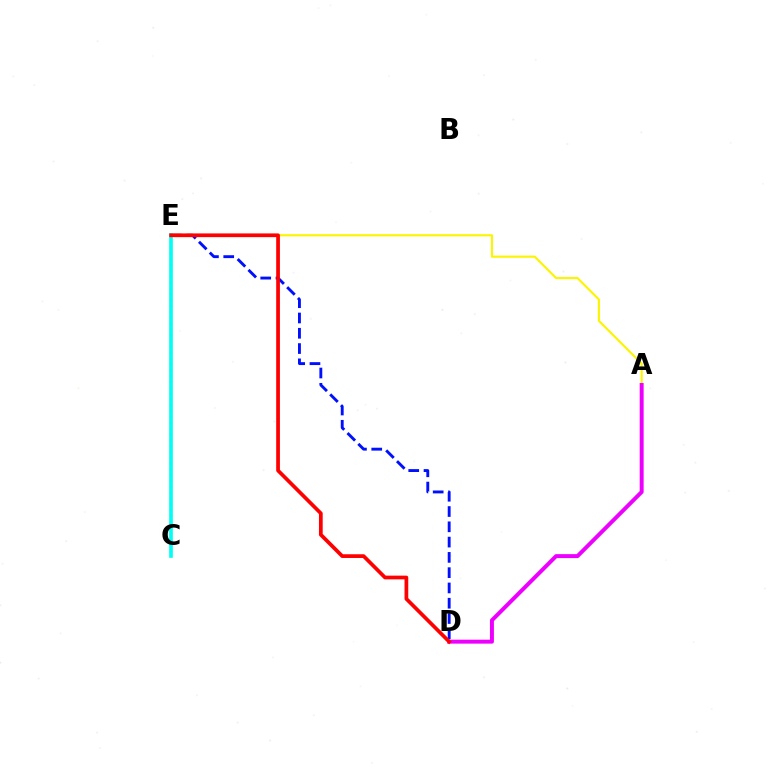{('D', 'E'): [{'color': '#0010ff', 'line_style': 'dashed', 'thickness': 2.08}, {'color': '#ff0000', 'line_style': 'solid', 'thickness': 2.68}], ('A', 'E'): [{'color': '#fcf500', 'line_style': 'solid', 'thickness': 1.53}], ('C', 'E'): [{'color': '#08ff00', 'line_style': 'dotted', 'thickness': 1.59}, {'color': '#00fff6', 'line_style': 'solid', 'thickness': 2.63}], ('A', 'D'): [{'color': '#ee00ff', 'line_style': 'solid', 'thickness': 2.85}]}